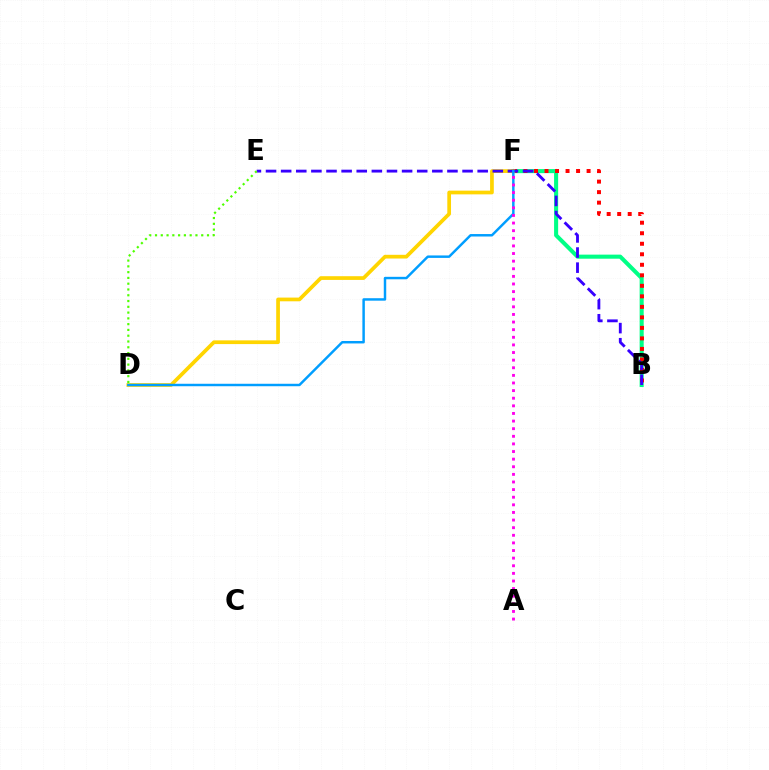{('B', 'F'): [{'color': '#00ff86', 'line_style': 'solid', 'thickness': 2.93}, {'color': '#ff0000', 'line_style': 'dotted', 'thickness': 2.86}], ('D', 'F'): [{'color': '#ffd500', 'line_style': 'solid', 'thickness': 2.68}, {'color': '#009eff', 'line_style': 'solid', 'thickness': 1.77}], ('B', 'E'): [{'color': '#3700ff', 'line_style': 'dashed', 'thickness': 2.05}], ('A', 'F'): [{'color': '#ff00ed', 'line_style': 'dotted', 'thickness': 2.07}], ('D', 'E'): [{'color': '#4fff00', 'line_style': 'dotted', 'thickness': 1.57}]}